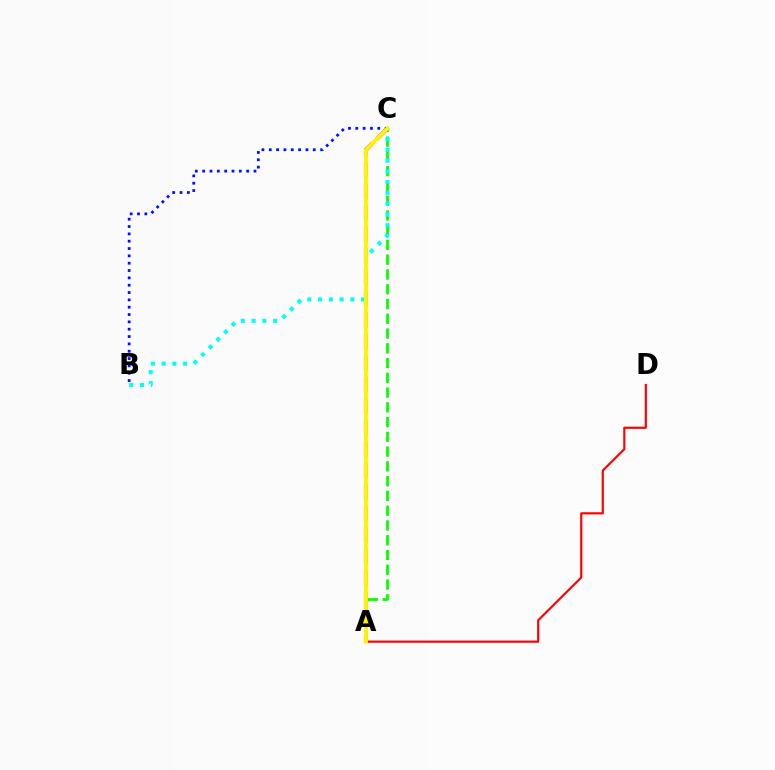{('A', 'C'): [{'color': '#08ff00', 'line_style': 'dashed', 'thickness': 2.01}, {'color': '#ee00ff', 'line_style': 'dashed', 'thickness': 2.92}, {'color': '#fcf500', 'line_style': 'solid', 'thickness': 2.83}], ('B', 'C'): [{'color': '#00fff6', 'line_style': 'dotted', 'thickness': 2.92}, {'color': '#0010ff', 'line_style': 'dotted', 'thickness': 1.99}], ('A', 'D'): [{'color': '#ff0000', 'line_style': 'solid', 'thickness': 1.56}]}